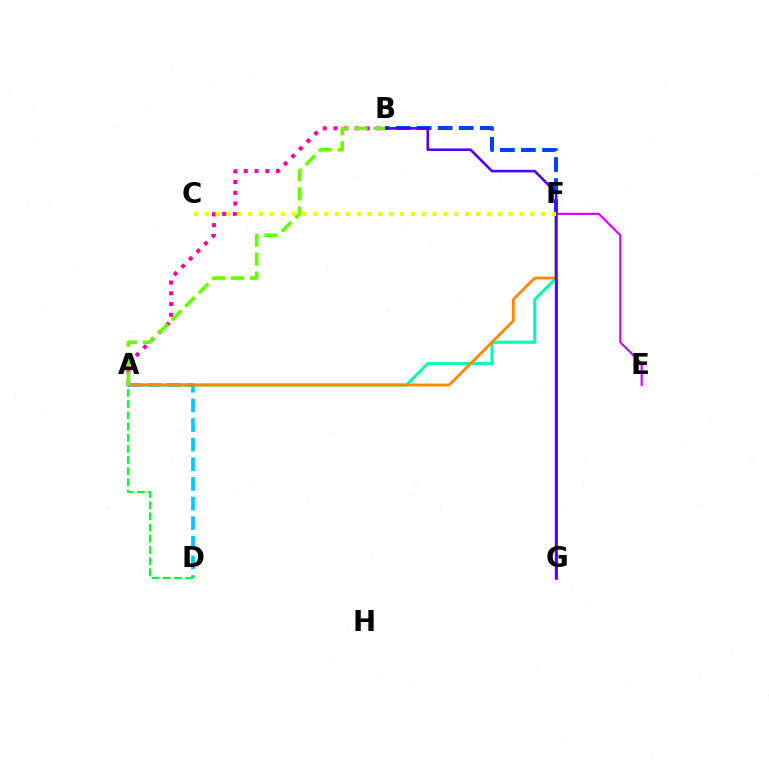{('A', 'B'): [{'color': '#ff00a0', 'line_style': 'dotted', 'thickness': 2.92}, {'color': '#66ff00', 'line_style': 'dashed', 'thickness': 2.59}], ('E', 'F'): [{'color': '#d600ff', 'line_style': 'solid', 'thickness': 1.52}], ('F', 'G'): [{'color': '#ff0000', 'line_style': 'solid', 'thickness': 2.07}], ('A', 'F'): [{'color': '#00ffaf', 'line_style': 'solid', 'thickness': 2.22}, {'color': '#ff8800', 'line_style': 'solid', 'thickness': 2.05}], ('B', 'F'): [{'color': '#003fff', 'line_style': 'dashed', 'thickness': 2.86}], ('A', 'D'): [{'color': '#00c7ff', 'line_style': 'dashed', 'thickness': 2.67}, {'color': '#00ff27', 'line_style': 'dashed', 'thickness': 1.52}], ('B', 'G'): [{'color': '#4f00ff', 'line_style': 'solid', 'thickness': 1.89}], ('C', 'F'): [{'color': '#eeff00', 'line_style': 'dotted', 'thickness': 2.95}]}